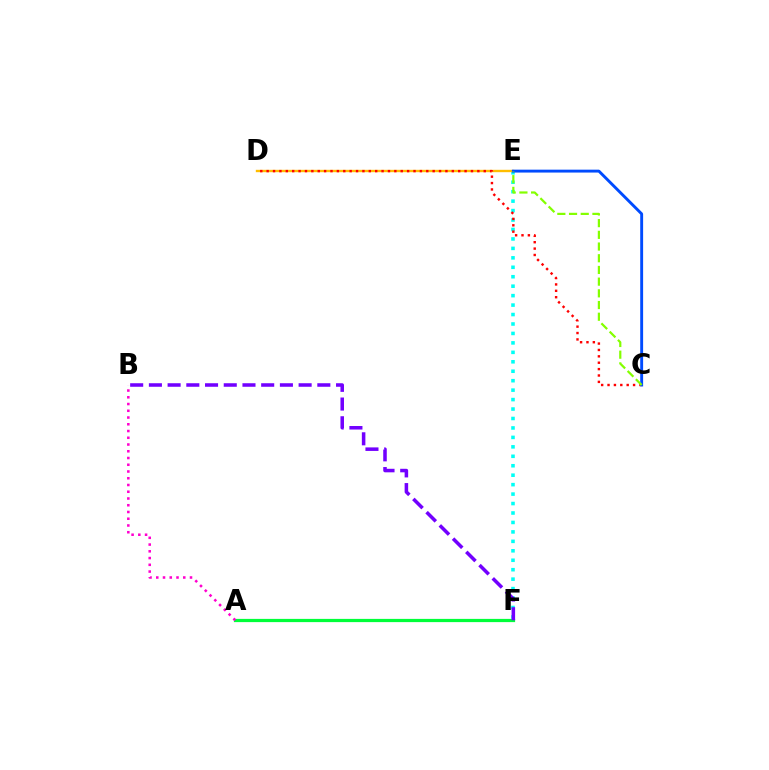{('A', 'F'): [{'color': '#00ff39', 'line_style': 'solid', 'thickness': 2.32}], ('A', 'B'): [{'color': '#ff00cf', 'line_style': 'dotted', 'thickness': 1.83}], ('E', 'F'): [{'color': '#00fff6', 'line_style': 'dotted', 'thickness': 2.57}], ('D', 'E'): [{'color': '#ffbd00', 'line_style': 'solid', 'thickness': 1.71}], ('C', 'D'): [{'color': '#ff0000', 'line_style': 'dotted', 'thickness': 1.73}], ('C', 'E'): [{'color': '#004bff', 'line_style': 'solid', 'thickness': 2.09}, {'color': '#84ff00', 'line_style': 'dashed', 'thickness': 1.59}], ('B', 'F'): [{'color': '#7200ff', 'line_style': 'dashed', 'thickness': 2.54}]}